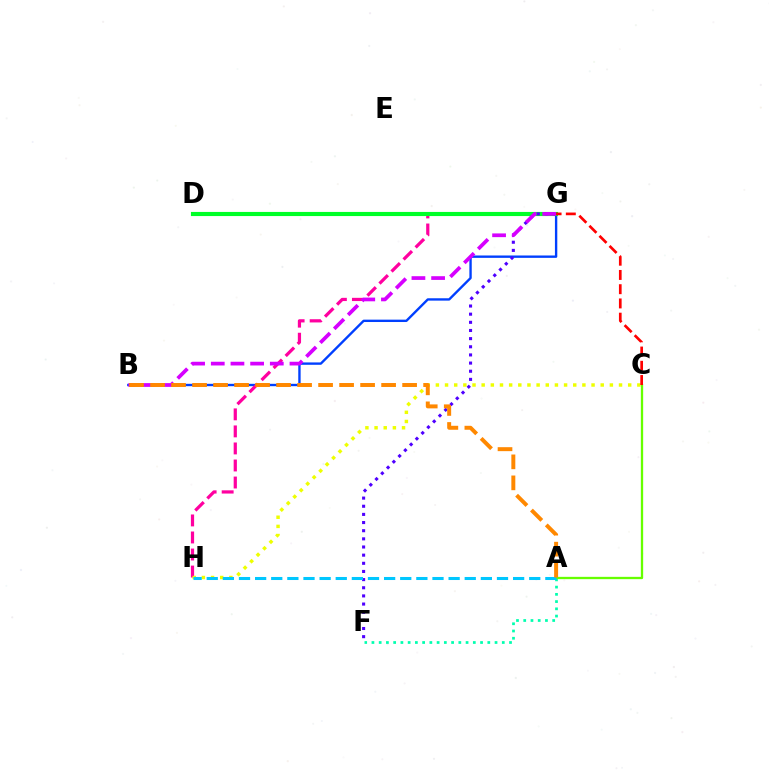{('B', 'G'): [{'color': '#003fff', 'line_style': 'solid', 'thickness': 1.7}, {'color': '#d600ff', 'line_style': 'dashed', 'thickness': 2.67}], ('A', 'F'): [{'color': '#00ffaf', 'line_style': 'dotted', 'thickness': 1.97}], ('G', 'H'): [{'color': '#ff00a0', 'line_style': 'dashed', 'thickness': 2.31}], ('D', 'G'): [{'color': '#00ff27', 'line_style': 'solid', 'thickness': 2.97}], ('F', 'G'): [{'color': '#4f00ff', 'line_style': 'dotted', 'thickness': 2.21}], ('A', 'C'): [{'color': '#66ff00', 'line_style': 'solid', 'thickness': 1.66}], ('C', 'H'): [{'color': '#eeff00', 'line_style': 'dotted', 'thickness': 2.49}], ('A', 'H'): [{'color': '#00c7ff', 'line_style': 'dashed', 'thickness': 2.19}], ('C', 'G'): [{'color': '#ff0000', 'line_style': 'dashed', 'thickness': 1.93}], ('A', 'B'): [{'color': '#ff8800', 'line_style': 'dashed', 'thickness': 2.85}]}